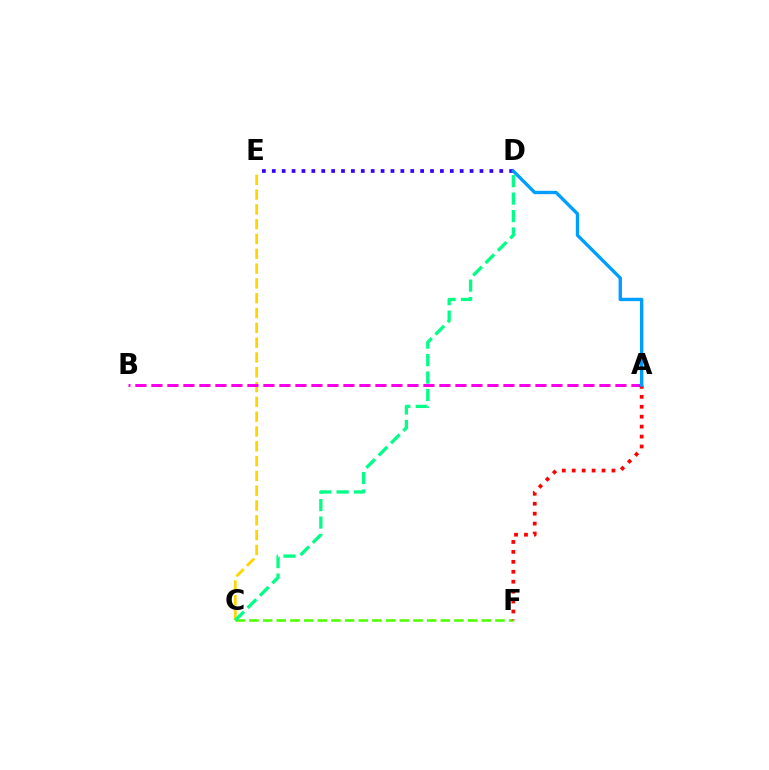{('C', 'E'): [{'color': '#ffd500', 'line_style': 'dashed', 'thickness': 2.01}], ('A', 'B'): [{'color': '#ff00ed', 'line_style': 'dashed', 'thickness': 2.17}], ('D', 'E'): [{'color': '#3700ff', 'line_style': 'dotted', 'thickness': 2.69}], ('C', 'F'): [{'color': '#4fff00', 'line_style': 'dashed', 'thickness': 1.86}], ('A', 'F'): [{'color': '#ff0000', 'line_style': 'dotted', 'thickness': 2.7}], ('C', 'D'): [{'color': '#00ff86', 'line_style': 'dashed', 'thickness': 2.37}], ('A', 'D'): [{'color': '#009eff', 'line_style': 'solid', 'thickness': 2.42}]}